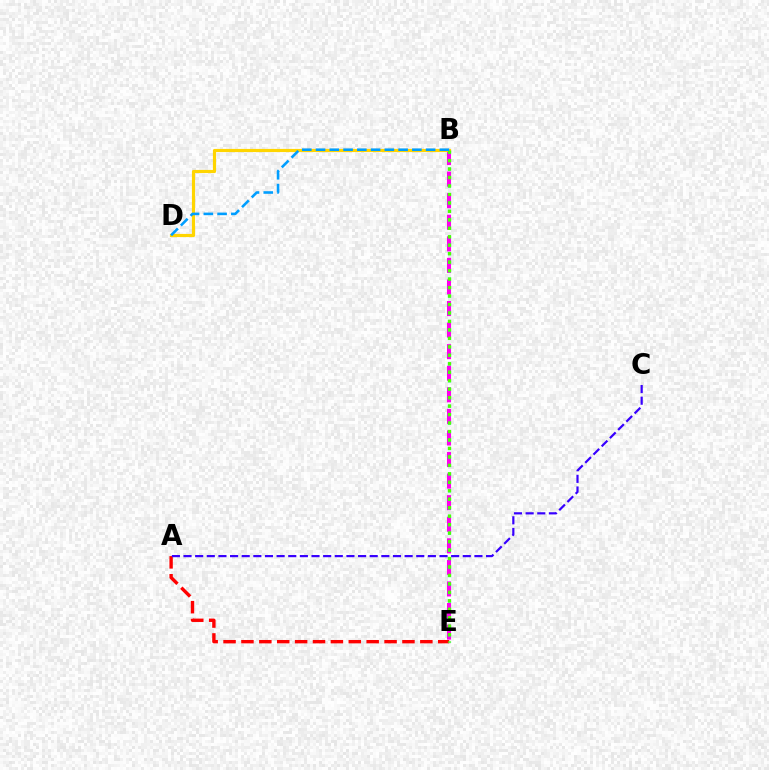{('A', 'E'): [{'color': '#ff0000', 'line_style': 'dashed', 'thickness': 2.43}], ('B', 'E'): [{'color': '#ff00ed', 'line_style': 'dashed', 'thickness': 2.93}, {'color': '#00ff86', 'line_style': 'dotted', 'thickness': 2.3}, {'color': '#4fff00', 'line_style': 'dotted', 'thickness': 2.3}], ('B', 'D'): [{'color': '#ffd500', 'line_style': 'solid', 'thickness': 2.28}, {'color': '#009eff', 'line_style': 'dashed', 'thickness': 1.87}], ('A', 'C'): [{'color': '#3700ff', 'line_style': 'dashed', 'thickness': 1.58}]}